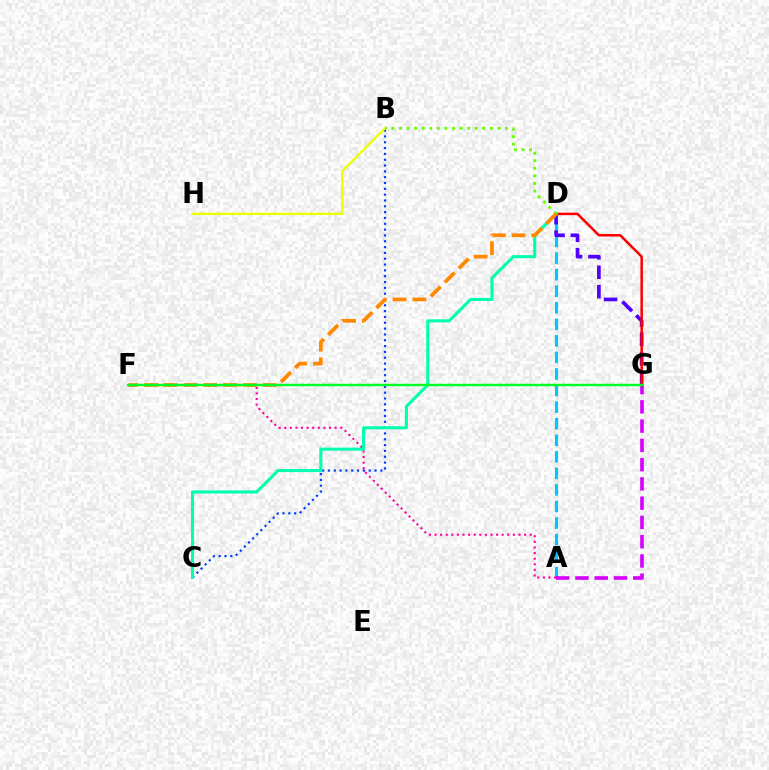{('A', 'D'): [{'color': '#00c7ff', 'line_style': 'dashed', 'thickness': 2.25}], ('B', 'C'): [{'color': '#003fff', 'line_style': 'dotted', 'thickness': 1.58}], ('A', 'G'): [{'color': '#d600ff', 'line_style': 'dashed', 'thickness': 2.62}], ('D', 'G'): [{'color': '#4f00ff', 'line_style': 'dashed', 'thickness': 2.64}, {'color': '#ff0000', 'line_style': 'solid', 'thickness': 1.81}], ('B', 'H'): [{'color': '#eeff00', 'line_style': 'solid', 'thickness': 1.65}], ('A', 'F'): [{'color': '#ff00a0', 'line_style': 'dotted', 'thickness': 1.52}], ('C', 'D'): [{'color': '#00ffaf', 'line_style': 'solid', 'thickness': 2.22}], ('B', 'D'): [{'color': '#66ff00', 'line_style': 'dotted', 'thickness': 2.06}], ('D', 'F'): [{'color': '#ff8800', 'line_style': 'dashed', 'thickness': 2.69}], ('F', 'G'): [{'color': '#00ff27', 'line_style': 'solid', 'thickness': 1.75}]}